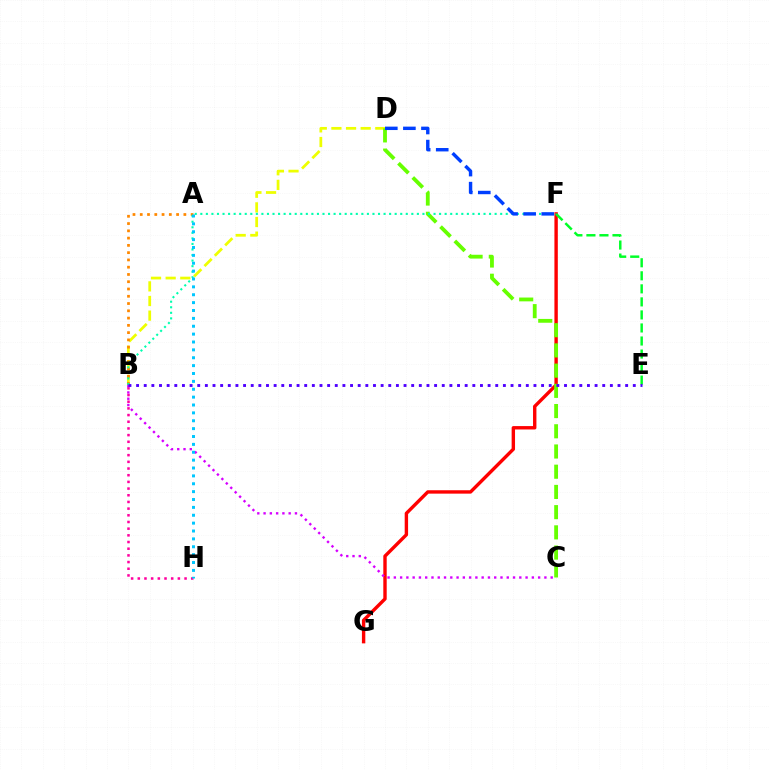{('B', 'D'): [{'color': '#eeff00', 'line_style': 'dashed', 'thickness': 1.99}], ('F', 'G'): [{'color': '#ff0000', 'line_style': 'solid', 'thickness': 2.44}], ('C', 'D'): [{'color': '#66ff00', 'line_style': 'dashed', 'thickness': 2.75}], ('A', 'B'): [{'color': '#ff8800', 'line_style': 'dotted', 'thickness': 1.98}], ('B', 'F'): [{'color': '#00ffaf', 'line_style': 'dotted', 'thickness': 1.51}], ('E', 'F'): [{'color': '#00ff27', 'line_style': 'dashed', 'thickness': 1.77}], ('D', 'F'): [{'color': '#003fff', 'line_style': 'dashed', 'thickness': 2.46}], ('B', 'H'): [{'color': '#ff00a0', 'line_style': 'dotted', 'thickness': 1.82}], ('B', 'C'): [{'color': '#d600ff', 'line_style': 'dotted', 'thickness': 1.7}], ('B', 'E'): [{'color': '#4f00ff', 'line_style': 'dotted', 'thickness': 2.08}], ('A', 'H'): [{'color': '#00c7ff', 'line_style': 'dotted', 'thickness': 2.14}]}